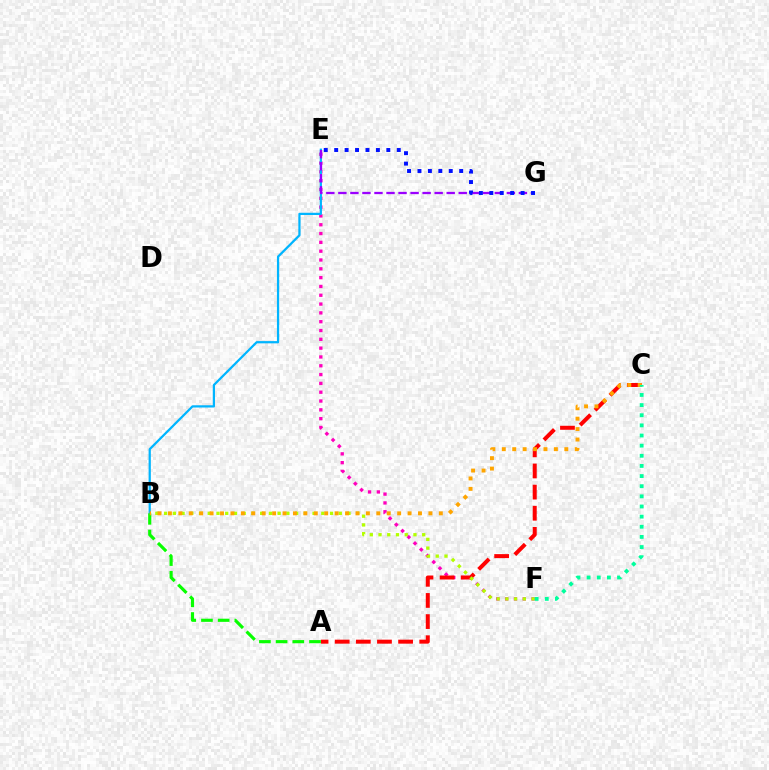{('E', 'F'): [{'color': '#ff00bd', 'line_style': 'dotted', 'thickness': 2.39}], ('A', 'C'): [{'color': '#ff0000', 'line_style': 'dashed', 'thickness': 2.87}], ('B', 'F'): [{'color': '#b3ff00', 'line_style': 'dotted', 'thickness': 2.37}], ('B', 'E'): [{'color': '#00b5ff', 'line_style': 'solid', 'thickness': 1.61}], ('E', 'G'): [{'color': '#9b00ff', 'line_style': 'dashed', 'thickness': 1.64}, {'color': '#0010ff', 'line_style': 'dotted', 'thickness': 2.83}], ('A', 'B'): [{'color': '#08ff00', 'line_style': 'dashed', 'thickness': 2.27}], ('B', 'C'): [{'color': '#ffa500', 'line_style': 'dotted', 'thickness': 2.83}], ('C', 'F'): [{'color': '#00ff9d', 'line_style': 'dotted', 'thickness': 2.75}]}